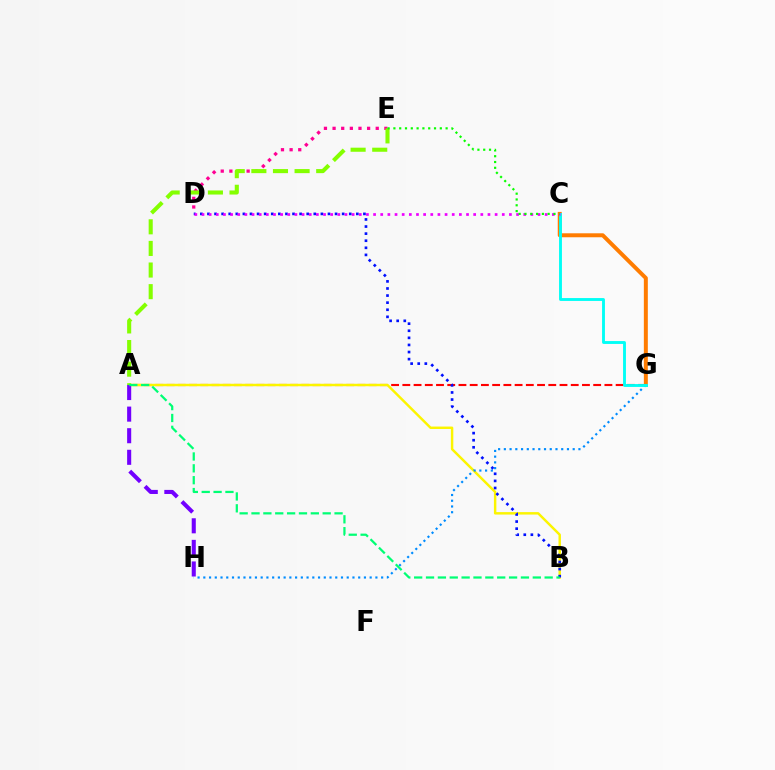{('A', 'G'): [{'color': '#ff0000', 'line_style': 'dashed', 'thickness': 1.53}], ('A', 'B'): [{'color': '#fcf500', 'line_style': 'solid', 'thickness': 1.76}, {'color': '#00ff74', 'line_style': 'dashed', 'thickness': 1.61}], ('C', 'G'): [{'color': '#ff7c00', 'line_style': 'solid', 'thickness': 2.86}, {'color': '#00fff6', 'line_style': 'solid', 'thickness': 2.07}], ('D', 'E'): [{'color': '#ff0094', 'line_style': 'dotted', 'thickness': 2.35}], ('G', 'H'): [{'color': '#008cff', 'line_style': 'dotted', 'thickness': 1.56}], ('B', 'D'): [{'color': '#0010ff', 'line_style': 'dotted', 'thickness': 1.93}], ('A', 'E'): [{'color': '#84ff00', 'line_style': 'dashed', 'thickness': 2.94}], ('C', 'D'): [{'color': '#ee00ff', 'line_style': 'dotted', 'thickness': 1.94}], ('C', 'E'): [{'color': '#08ff00', 'line_style': 'dotted', 'thickness': 1.58}], ('A', 'H'): [{'color': '#7200ff', 'line_style': 'dashed', 'thickness': 2.93}]}